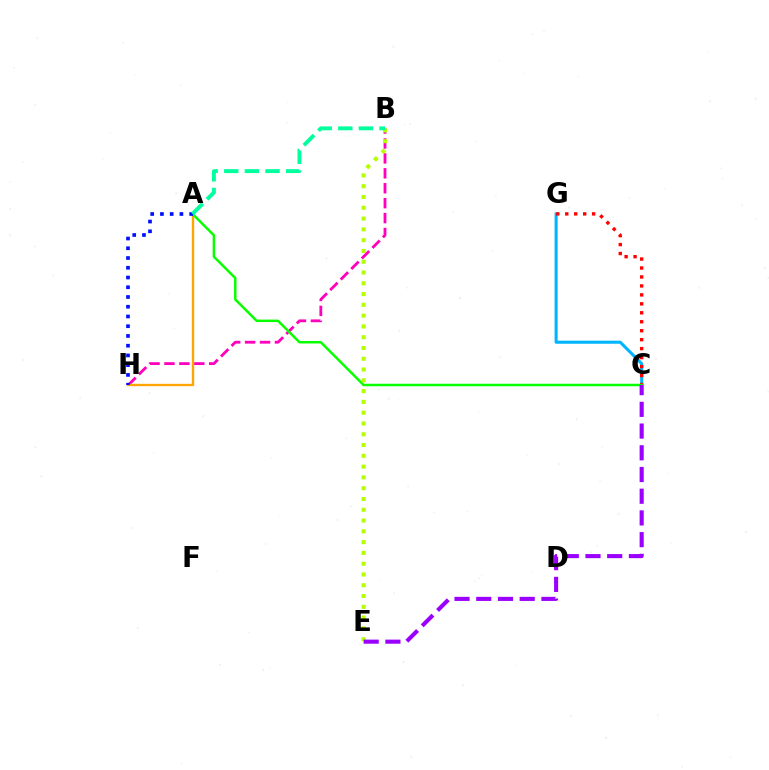{('C', 'G'): [{'color': '#00b5ff', 'line_style': 'solid', 'thickness': 2.19}, {'color': '#ff0000', 'line_style': 'dotted', 'thickness': 2.43}], ('B', 'H'): [{'color': '#ff00bd', 'line_style': 'dashed', 'thickness': 2.03}], ('A', 'H'): [{'color': '#ffa500', 'line_style': 'solid', 'thickness': 1.69}, {'color': '#0010ff', 'line_style': 'dotted', 'thickness': 2.65}], ('A', 'C'): [{'color': '#08ff00', 'line_style': 'solid', 'thickness': 1.79}], ('B', 'E'): [{'color': '#b3ff00', 'line_style': 'dotted', 'thickness': 2.93}], ('A', 'B'): [{'color': '#00ff9d', 'line_style': 'dashed', 'thickness': 2.8}], ('C', 'E'): [{'color': '#9b00ff', 'line_style': 'dashed', 'thickness': 2.95}]}